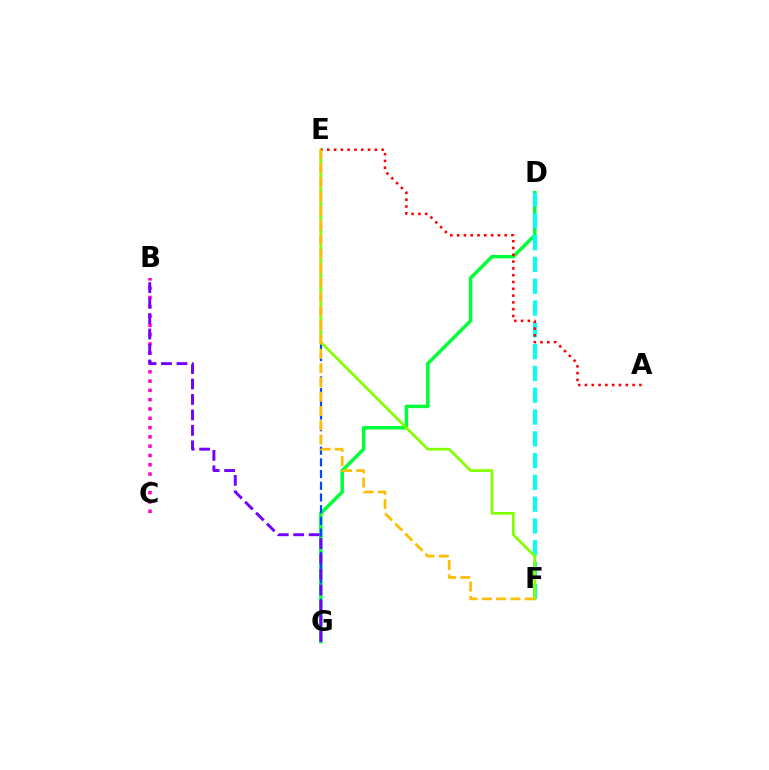{('D', 'G'): [{'color': '#00ff39', 'line_style': 'solid', 'thickness': 2.51}], ('E', 'G'): [{'color': '#004bff', 'line_style': 'dashed', 'thickness': 1.59}], ('D', 'F'): [{'color': '#00fff6', 'line_style': 'dashed', 'thickness': 2.96}], ('E', 'F'): [{'color': '#84ff00', 'line_style': 'solid', 'thickness': 1.97}, {'color': '#ffbd00', 'line_style': 'dashed', 'thickness': 1.94}], ('A', 'E'): [{'color': '#ff0000', 'line_style': 'dotted', 'thickness': 1.85}], ('B', 'C'): [{'color': '#ff00cf', 'line_style': 'dotted', 'thickness': 2.53}], ('B', 'G'): [{'color': '#7200ff', 'line_style': 'dashed', 'thickness': 2.1}]}